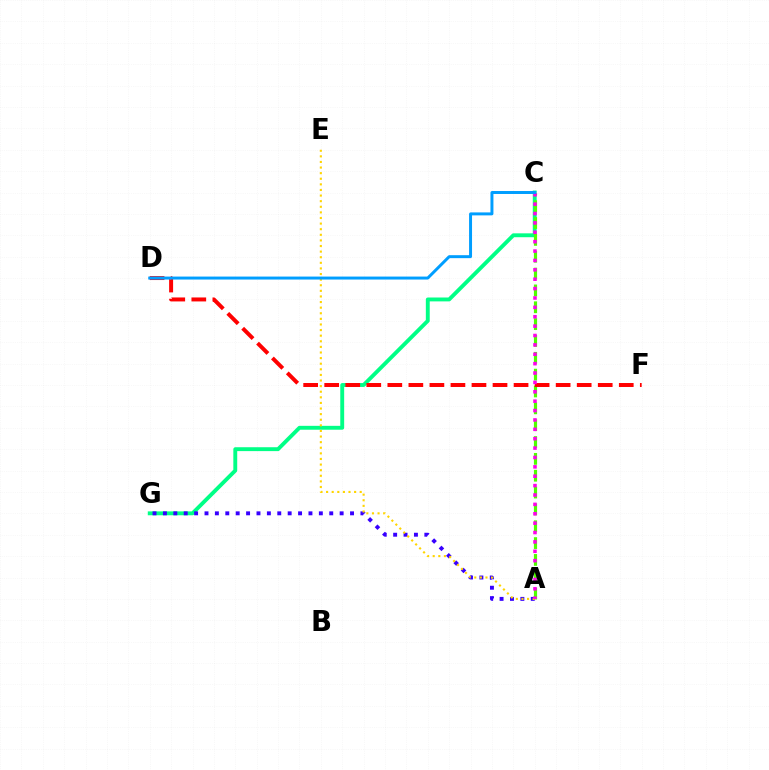{('C', 'G'): [{'color': '#00ff86', 'line_style': 'solid', 'thickness': 2.8}], ('A', 'C'): [{'color': '#4fff00', 'line_style': 'dashed', 'thickness': 2.29}, {'color': '#ff00ed', 'line_style': 'dotted', 'thickness': 2.55}], ('A', 'G'): [{'color': '#3700ff', 'line_style': 'dotted', 'thickness': 2.82}], ('A', 'E'): [{'color': '#ffd500', 'line_style': 'dotted', 'thickness': 1.52}], ('D', 'F'): [{'color': '#ff0000', 'line_style': 'dashed', 'thickness': 2.86}], ('C', 'D'): [{'color': '#009eff', 'line_style': 'solid', 'thickness': 2.14}]}